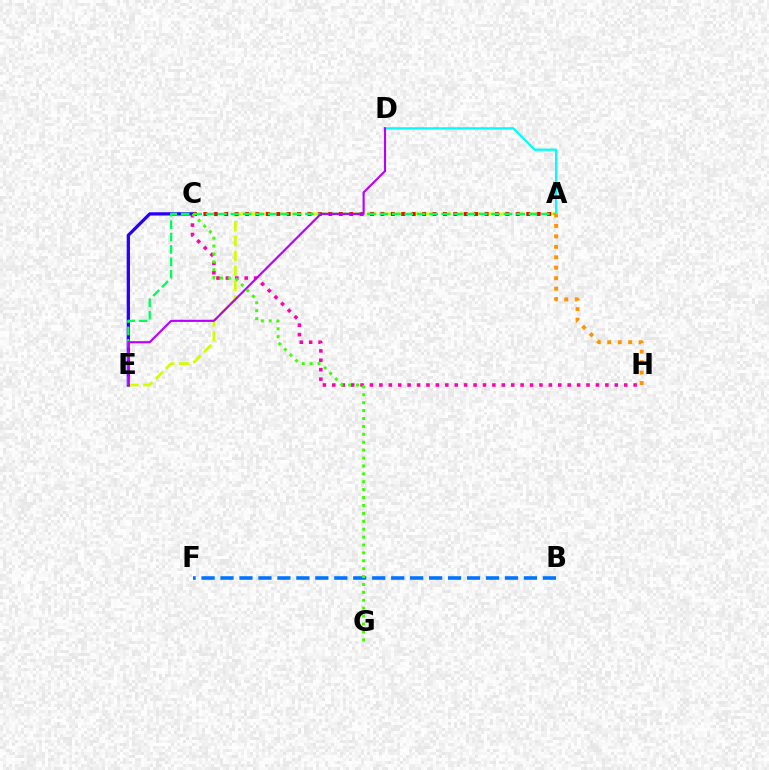{('A', 'E'): [{'color': '#d1ff00', 'line_style': 'dashed', 'thickness': 2.02}, {'color': '#00ff5c', 'line_style': 'dashed', 'thickness': 1.69}], ('B', 'F'): [{'color': '#0074ff', 'line_style': 'dashed', 'thickness': 2.58}], ('A', 'C'): [{'color': '#ff0000', 'line_style': 'dotted', 'thickness': 2.83}], ('A', 'D'): [{'color': '#00fff6', 'line_style': 'solid', 'thickness': 1.61}], ('C', 'H'): [{'color': '#ff00ac', 'line_style': 'dotted', 'thickness': 2.56}], ('C', 'E'): [{'color': '#2500ff', 'line_style': 'solid', 'thickness': 2.35}], ('D', 'E'): [{'color': '#b900ff', 'line_style': 'solid', 'thickness': 1.54}], ('C', 'G'): [{'color': '#3dff00', 'line_style': 'dotted', 'thickness': 2.15}], ('A', 'H'): [{'color': '#ff9400', 'line_style': 'dotted', 'thickness': 2.84}]}